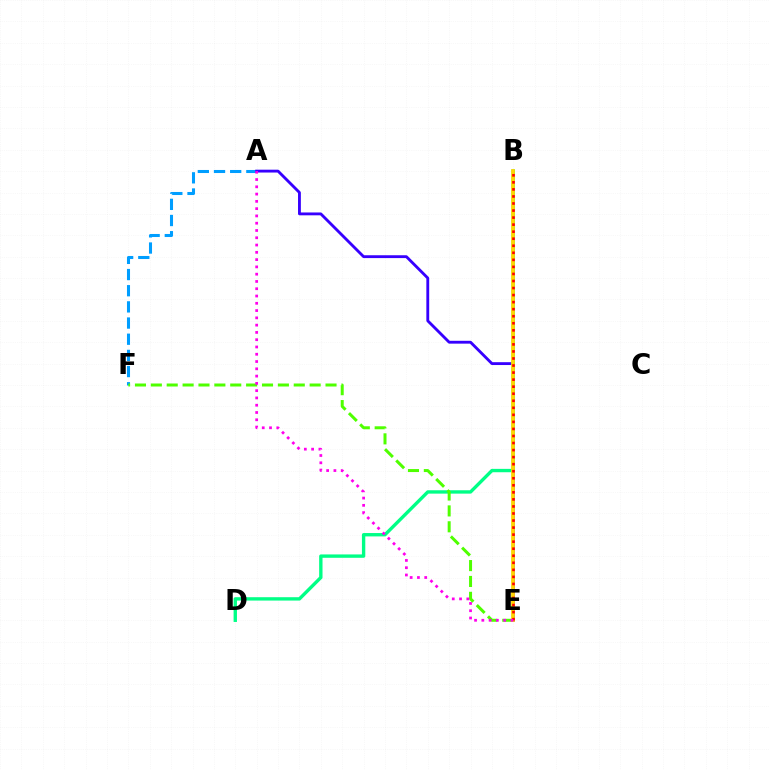{('A', 'F'): [{'color': '#009eff', 'line_style': 'dashed', 'thickness': 2.2}], ('A', 'E'): [{'color': '#3700ff', 'line_style': 'solid', 'thickness': 2.05}, {'color': '#ff00ed', 'line_style': 'dotted', 'thickness': 1.98}], ('B', 'D'): [{'color': '#00ff86', 'line_style': 'solid', 'thickness': 2.42}], ('E', 'F'): [{'color': '#4fff00', 'line_style': 'dashed', 'thickness': 2.16}], ('B', 'E'): [{'color': '#ffd500', 'line_style': 'solid', 'thickness': 2.69}, {'color': '#ff0000', 'line_style': 'dotted', 'thickness': 1.91}]}